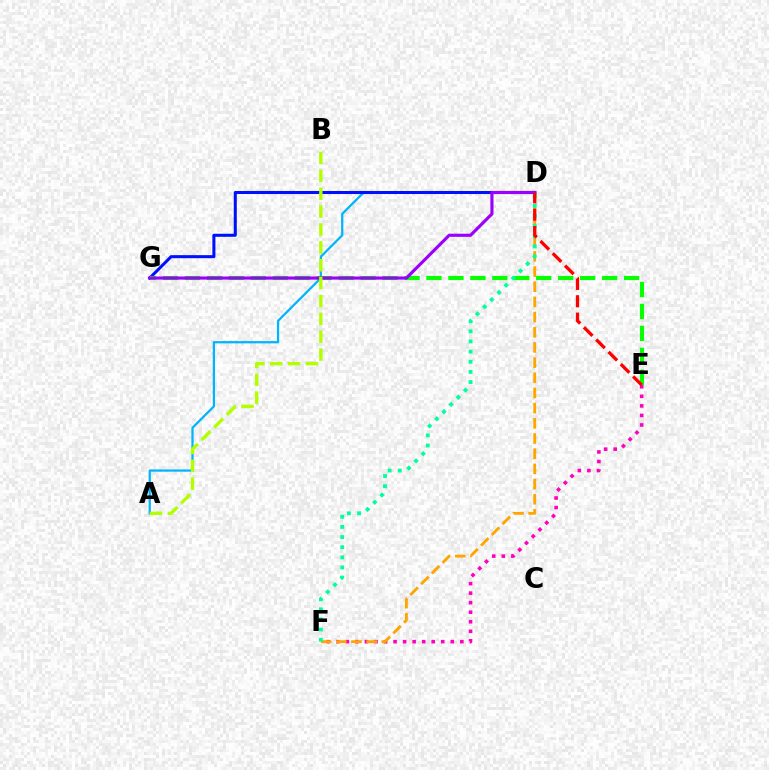{('A', 'D'): [{'color': '#00b5ff', 'line_style': 'solid', 'thickness': 1.62}], ('D', 'G'): [{'color': '#0010ff', 'line_style': 'solid', 'thickness': 2.19}, {'color': '#9b00ff', 'line_style': 'solid', 'thickness': 2.25}], ('E', 'G'): [{'color': '#08ff00', 'line_style': 'dashed', 'thickness': 2.98}], ('E', 'F'): [{'color': '#ff00bd', 'line_style': 'dotted', 'thickness': 2.59}], ('D', 'F'): [{'color': '#ffa500', 'line_style': 'dashed', 'thickness': 2.06}, {'color': '#00ff9d', 'line_style': 'dotted', 'thickness': 2.76}], ('A', 'B'): [{'color': '#b3ff00', 'line_style': 'dashed', 'thickness': 2.43}], ('D', 'E'): [{'color': '#ff0000', 'line_style': 'dashed', 'thickness': 2.36}]}